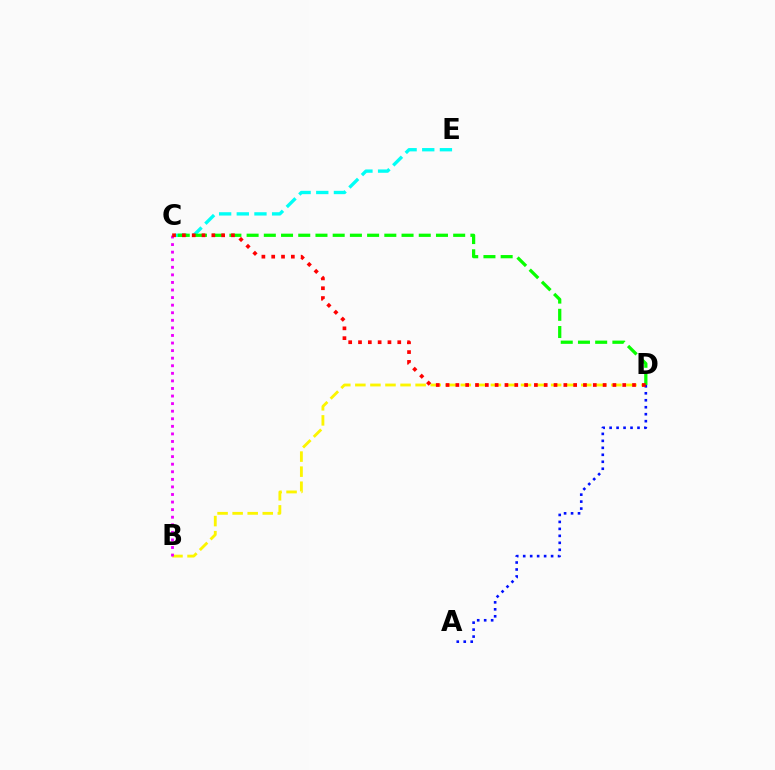{('B', 'D'): [{'color': '#fcf500', 'line_style': 'dashed', 'thickness': 2.05}], ('B', 'C'): [{'color': '#ee00ff', 'line_style': 'dotted', 'thickness': 2.06}], ('C', 'E'): [{'color': '#00fff6', 'line_style': 'dashed', 'thickness': 2.4}], ('C', 'D'): [{'color': '#08ff00', 'line_style': 'dashed', 'thickness': 2.34}, {'color': '#ff0000', 'line_style': 'dotted', 'thickness': 2.67}], ('A', 'D'): [{'color': '#0010ff', 'line_style': 'dotted', 'thickness': 1.89}]}